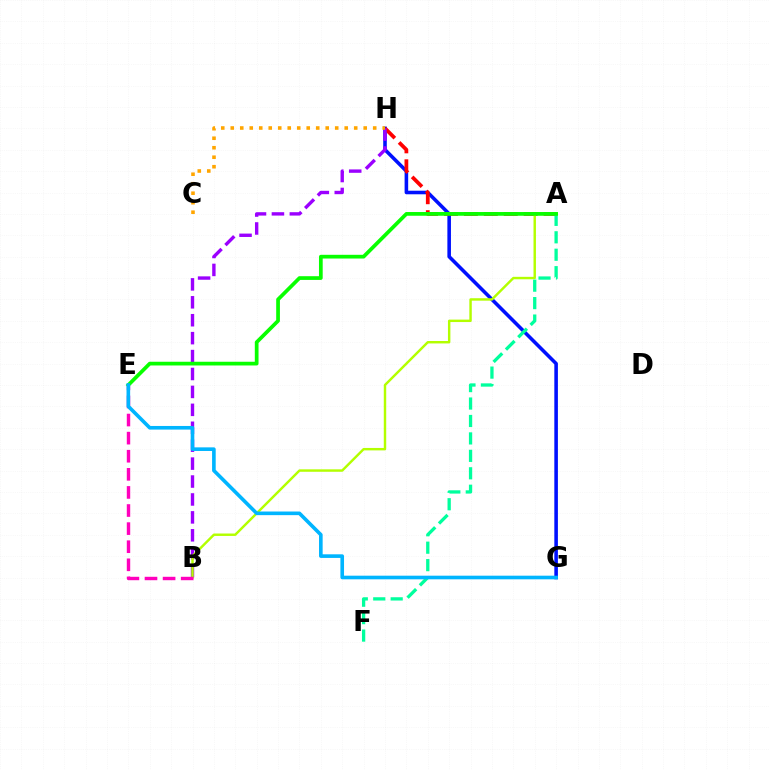{('G', 'H'): [{'color': '#0010ff', 'line_style': 'solid', 'thickness': 2.57}], ('A', 'H'): [{'color': '#ff0000', 'line_style': 'dashed', 'thickness': 2.71}], ('B', 'H'): [{'color': '#9b00ff', 'line_style': 'dashed', 'thickness': 2.43}], ('A', 'B'): [{'color': '#b3ff00', 'line_style': 'solid', 'thickness': 1.75}], ('A', 'F'): [{'color': '#00ff9d', 'line_style': 'dashed', 'thickness': 2.37}], ('B', 'E'): [{'color': '#ff00bd', 'line_style': 'dashed', 'thickness': 2.46}], ('A', 'E'): [{'color': '#08ff00', 'line_style': 'solid', 'thickness': 2.68}], ('E', 'G'): [{'color': '#00b5ff', 'line_style': 'solid', 'thickness': 2.61}], ('C', 'H'): [{'color': '#ffa500', 'line_style': 'dotted', 'thickness': 2.58}]}